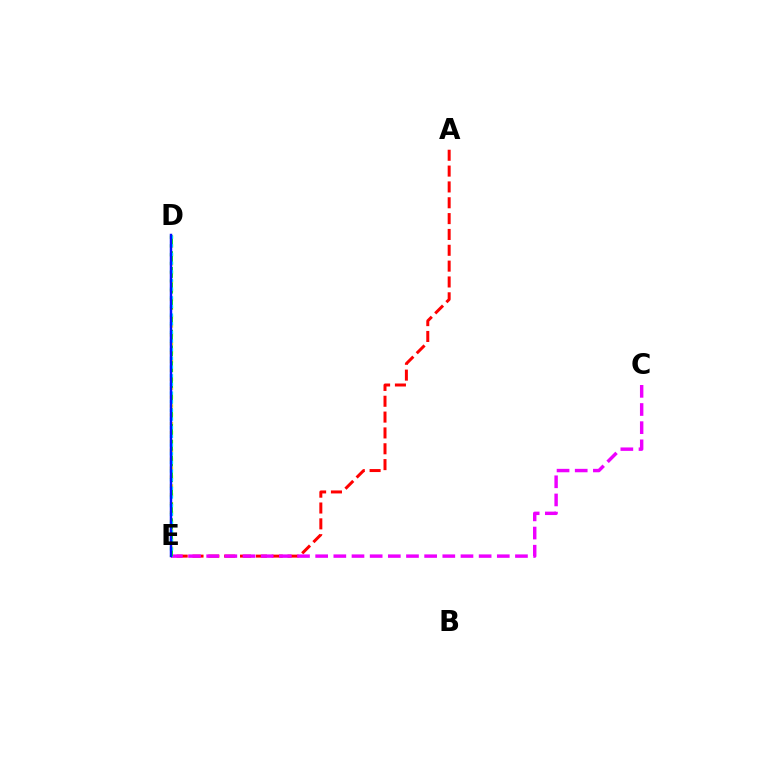{('D', 'E'): [{'color': '#fcf500', 'line_style': 'dotted', 'thickness': 2.41}, {'color': '#08ff00', 'line_style': 'dashed', 'thickness': 2.13}, {'color': '#00fff6', 'line_style': 'dotted', 'thickness': 2.35}, {'color': '#0010ff', 'line_style': 'solid', 'thickness': 1.78}], ('A', 'E'): [{'color': '#ff0000', 'line_style': 'dashed', 'thickness': 2.15}], ('C', 'E'): [{'color': '#ee00ff', 'line_style': 'dashed', 'thickness': 2.47}]}